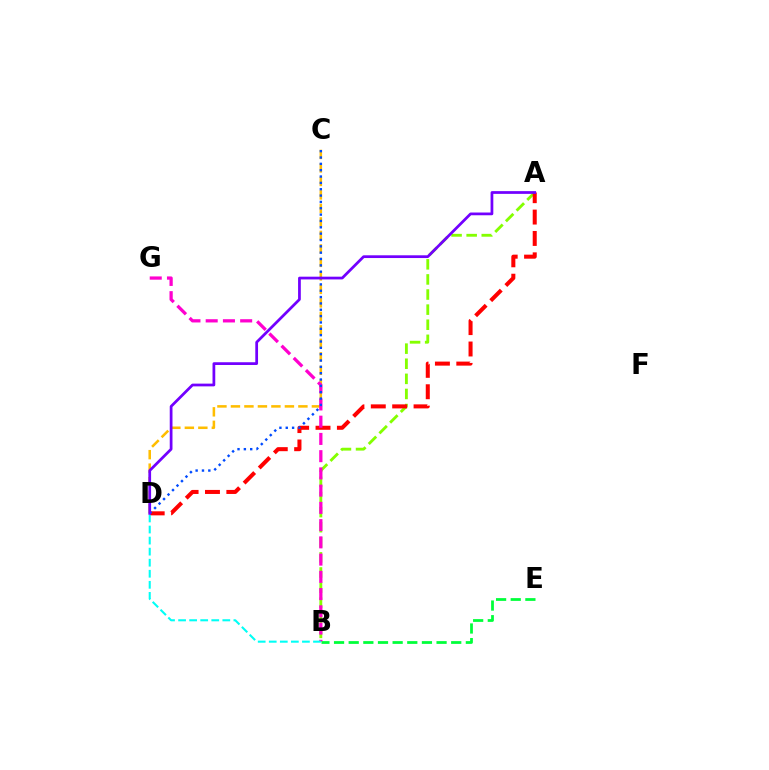{('A', 'B'): [{'color': '#84ff00', 'line_style': 'dashed', 'thickness': 2.05}], ('C', 'D'): [{'color': '#ffbd00', 'line_style': 'dashed', 'thickness': 1.83}, {'color': '#004bff', 'line_style': 'dotted', 'thickness': 1.72}], ('A', 'D'): [{'color': '#ff0000', 'line_style': 'dashed', 'thickness': 2.9}, {'color': '#7200ff', 'line_style': 'solid', 'thickness': 1.98}], ('B', 'G'): [{'color': '#ff00cf', 'line_style': 'dashed', 'thickness': 2.34}], ('B', 'E'): [{'color': '#00ff39', 'line_style': 'dashed', 'thickness': 1.99}], ('B', 'D'): [{'color': '#00fff6', 'line_style': 'dashed', 'thickness': 1.5}]}